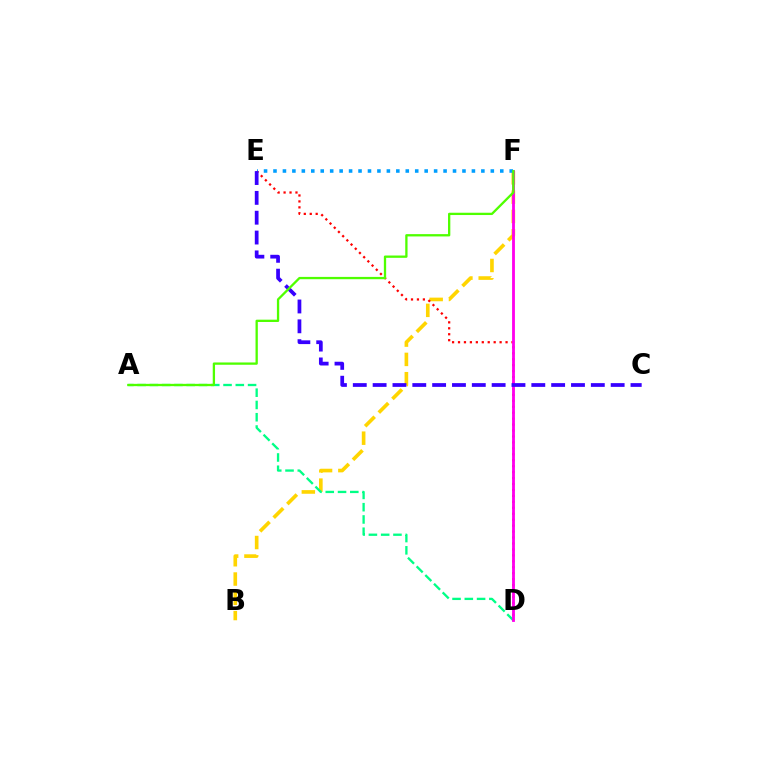{('B', 'F'): [{'color': '#ffd500', 'line_style': 'dashed', 'thickness': 2.62}], ('A', 'D'): [{'color': '#00ff86', 'line_style': 'dashed', 'thickness': 1.67}], ('D', 'E'): [{'color': '#ff0000', 'line_style': 'dotted', 'thickness': 1.61}], ('D', 'F'): [{'color': '#ff00ed', 'line_style': 'solid', 'thickness': 2.04}], ('E', 'F'): [{'color': '#009eff', 'line_style': 'dotted', 'thickness': 2.57}], ('C', 'E'): [{'color': '#3700ff', 'line_style': 'dashed', 'thickness': 2.69}], ('A', 'F'): [{'color': '#4fff00', 'line_style': 'solid', 'thickness': 1.66}]}